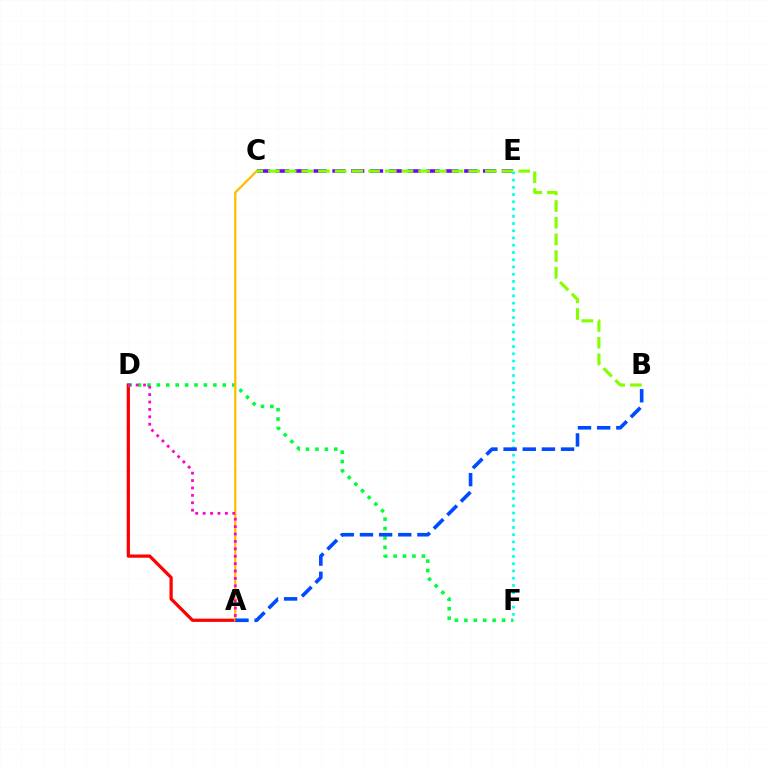{('C', 'E'): [{'color': '#7200ff', 'line_style': 'dashed', 'thickness': 2.56}], ('A', 'D'): [{'color': '#ff0000', 'line_style': 'solid', 'thickness': 2.33}, {'color': '#ff00cf', 'line_style': 'dotted', 'thickness': 2.01}], ('D', 'F'): [{'color': '#00ff39', 'line_style': 'dotted', 'thickness': 2.56}], ('A', 'C'): [{'color': '#ffbd00', 'line_style': 'solid', 'thickness': 1.64}], ('E', 'F'): [{'color': '#00fff6', 'line_style': 'dotted', 'thickness': 1.97}], ('A', 'B'): [{'color': '#004bff', 'line_style': 'dashed', 'thickness': 2.6}], ('B', 'C'): [{'color': '#84ff00', 'line_style': 'dashed', 'thickness': 2.27}]}